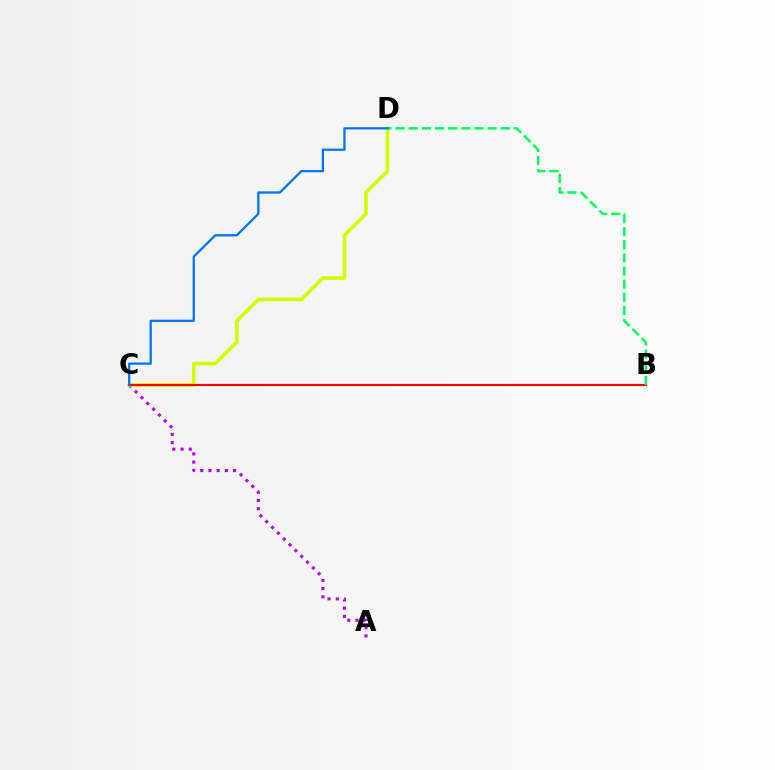{('A', 'C'): [{'color': '#b900ff', 'line_style': 'dotted', 'thickness': 2.23}], ('C', 'D'): [{'color': '#d1ff00', 'line_style': 'solid', 'thickness': 2.6}, {'color': '#0074ff', 'line_style': 'solid', 'thickness': 1.64}], ('B', 'C'): [{'color': '#ff0000', 'line_style': 'solid', 'thickness': 1.53}], ('B', 'D'): [{'color': '#00ff5c', 'line_style': 'dashed', 'thickness': 1.79}]}